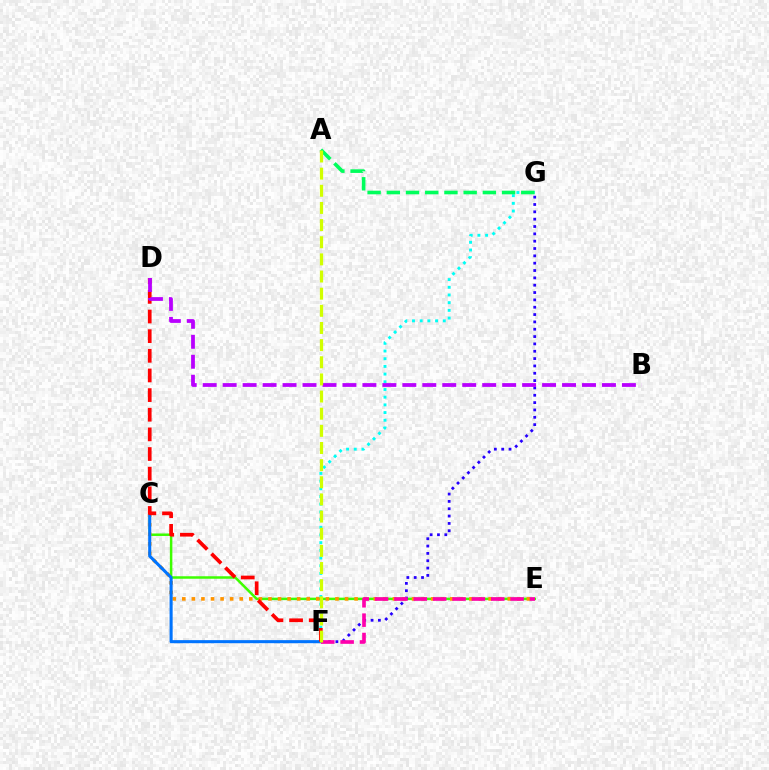{('C', 'E'): [{'color': '#3dff00', 'line_style': 'solid', 'thickness': 1.8}, {'color': '#ff9400', 'line_style': 'dotted', 'thickness': 2.6}], ('F', 'G'): [{'color': '#00fff6', 'line_style': 'dotted', 'thickness': 2.09}, {'color': '#2500ff', 'line_style': 'dotted', 'thickness': 1.99}], ('C', 'F'): [{'color': '#0074ff', 'line_style': 'solid', 'thickness': 2.21}], ('D', 'F'): [{'color': '#ff0000', 'line_style': 'dashed', 'thickness': 2.67}], ('E', 'F'): [{'color': '#ff00ac', 'line_style': 'dashed', 'thickness': 2.63}], ('B', 'D'): [{'color': '#b900ff', 'line_style': 'dashed', 'thickness': 2.71}], ('A', 'G'): [{'color': '#00ff5c', 'line_style': 'dashed', 'thickness': 2.61}], ('A', 'F'): [{'color': '#d1ff00', 'line_style': 'dashed', 'thickness': 2.33}]}